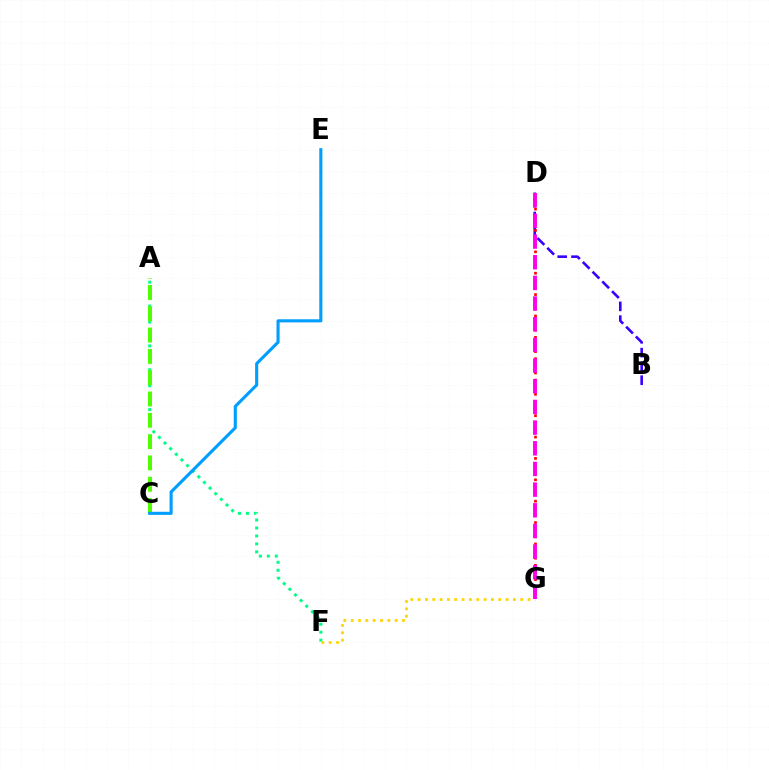{('A', 'F'): [{'color': '#00ff86', 'line_style': 'dotted', 'thickness': 2.16}], ('B', 'D'): [{'color': '#3700ff', 'line_style': 'dashed', 'thickness': 1.87}], ('D', 'G'): [{'color': '#ff0000', 'line_style': 'dotted', 'thickness': 1.94}, {'color': '#ff00ed', 'line_style': 'dashed', 'thickness': 2.81}], ('F', 'G'): [{'color': '#ffd500', 'line_style': 'dotted', 'thickness': 1.99}], ('A', 'C'): [{'color': '#4fff00', 'line_style': 'dashed', 'thickness': 2.9}], ('C', 'E'): [{'color': '#009eff', 'line_style': 'solid', 'thickness': 2.23}]}